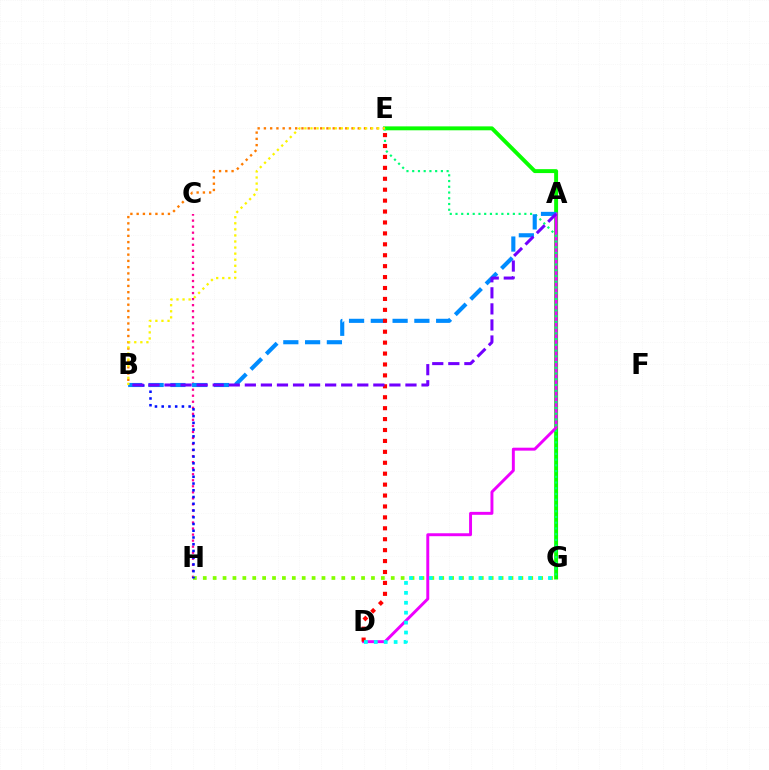{('E', 'G'): [{'color': '#08ff00', 'line_style': 'solid', 'thickness': 2.82}, {'color': '#00ff74', 'line_style': 'dotted', 'thickness': 1.56}], ('A', 'D'): [{'color': '#ee00ff', 'line_style': 'solid', 'thickness': 2.12}], ('C', 'H'): [{'color': '#ff0094', 'line_style': 'dotted', 'thickness': 1.64}], ('G', 'H'): [{'color': '#84ff00', 'line_style': 'dotted', 'thickness': 2.69}], ('B', 'E'): [{'color': '#ff7c00', 'line_style': 'dotted', 'thickness': 1.7}, {'color': '#fcf500', 'line_style': 'dotted', 'thickness': 1.65}], ('B', 'H'): [{'color': '#0010ff', 'line_style': 'dotted', 'thickness': 1.83}], ('A', 'B'): [{'color': '#008cff', 'line_style': 'dashed', 'thickness': 2.96}, {'color': '#7200ff', 'line_style': 'dashed', 'thickness': 2.18}], ('D', 'E'): [{'color': '#ff0000', 'line_style': 'dotted', 'thickness': 2.97}], ('D', 'G'): [{'color': '#00fff6', 'line_style': 'dotted', 'thickness': 2.7}]}